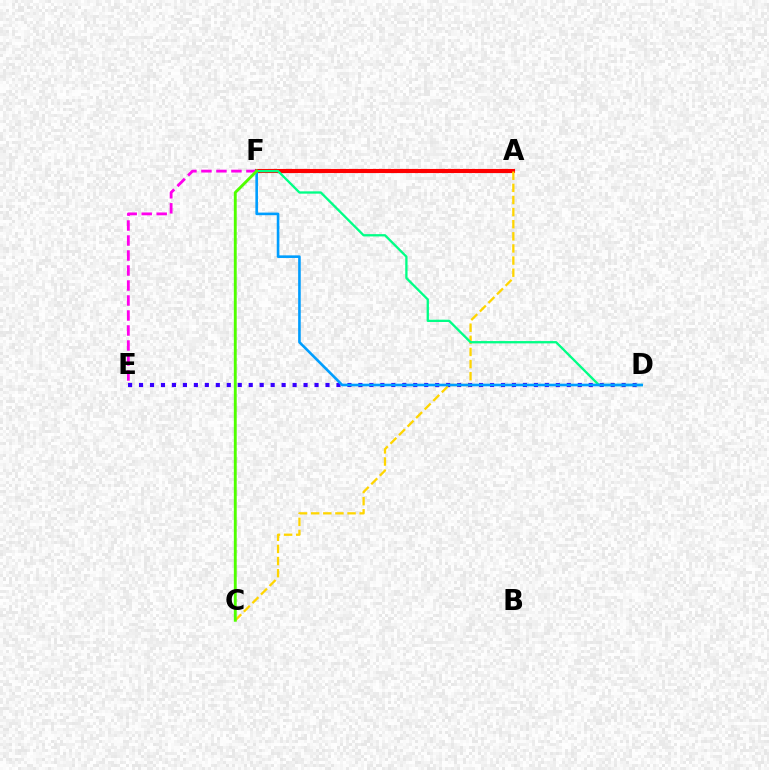{('D', 'E'): [{'color': '#3700ff', 'line_style': 'dotted', 'thickness': 2.98}], ('A', 'F'): [{'color': '#ff0000', 'line_style': 'solid', 'thickness': 2.96}], ('A', 'C'): [{'color': '#ffd500', 'line_style': 'dashed', 'thickness': 1.65}], ('D', 'F'): [{'color': '#00ff86', 'line_style': 'solid', 'thickness': 1.66}, {'color': '#009eff', 'line_style': 'solid', 'thickness': 1.88}], ('E', 'F'): [{'color': '#ff00ed', 'line_style': 'dashed', 'thickness': 2.04}], ('C', 'F'): [{'color': '#4fff00', 'line_style': 'solid', 'thickness': 2.07}]}